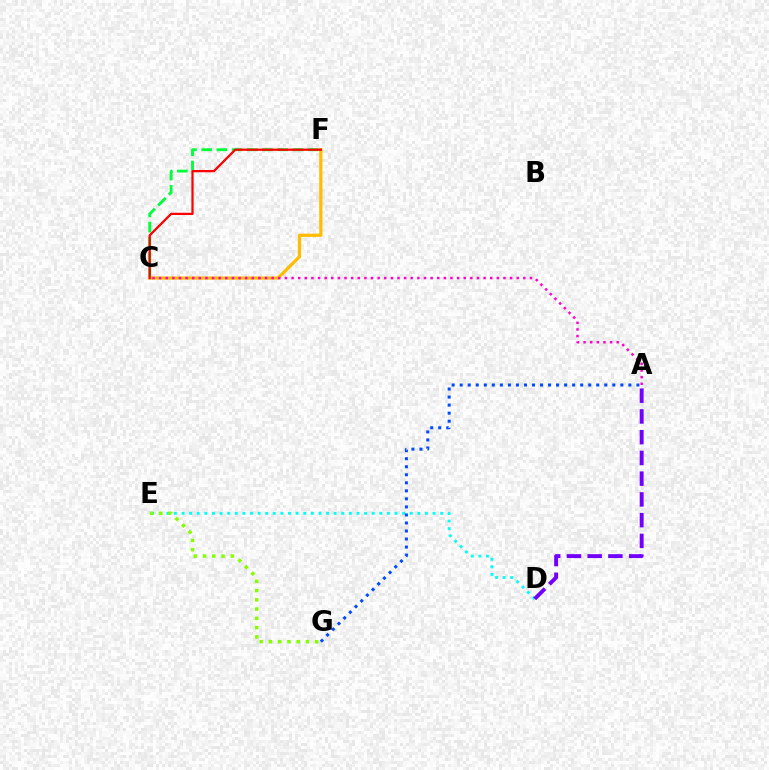{('C', 'F'): [{'color': '#00ff39', 'line_style': 'dashed', 'thickness': 2.07}, {'color': '#ffbd00', 'line_style': 'solid', 'thickness': 2.3}, {'color': '#ff0000', 'line_style': 'solid', 'thickness': 1.62}], ('D', 'E'): [{'color': '#00fff6', 'line_style': 'dotted', 'thickness': 2.07}], ('A', 'C'): [{'color': '#ff00cf', 'line_style': 'dotted', 'thickness': 1.8}], ('A', 'G'): [{'color': '#004bff', 'line_style': 'dotted', 'thickness': 2.18}], ('E', 'G'): [{'color': '#84ff00', 'line_style': 'dotted', 'thickness': 2.52}], ('A', 'D'): [{'color': '#7200ff', 'line_style': 'dashed', 'thickness': 2.82}]}